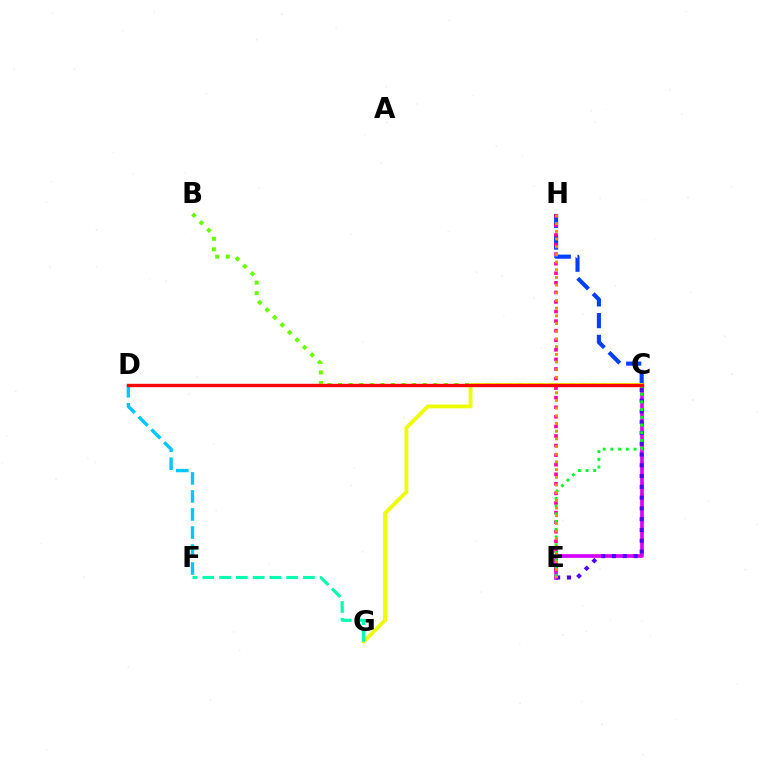{('C', 'E'): [{'color': '#d600ff', 'line_style': 'solid', 'thickness': 2.65}, {'color': '#4f00ff', 'line_style': 'dotted', 'thickness': 2.93}, {'color': '#00ff27', 'line_style': 'dotted', 'thickness': 2.09}], ('C', 'H'): [{'color': '#003fff', 'line_style': 'dashed', 'thickness': 2.96}], ('B', 'C'): [{'color': '#66ff00', 'line_style': 'dotted', 'thickness': 2.88}], ('C', 'G'): [{'color': '#eeff00', 'line_style': 'solid', 'thickness': 2.72}], ('E', 'H'): [{'color': '#ff00a0', 'line_style': 'dotted', 'thickness': 2.6}, {'color': '#ff8800', 'line_style': 'dotted', 'thickness': 2.09}], ('D', 'F'): [{'color': '#00c7ff', 'line_style': 'dashed', 'thickness': 2.45}], ('F', 'G'): [{'color': '#00ffaf', 'line_style': 'dashed', 'thickness': 2.28}], ('C', 'D'): [{'color': '#ff0000', 'line_style': 'solid', 'thickness': 2.43}]}